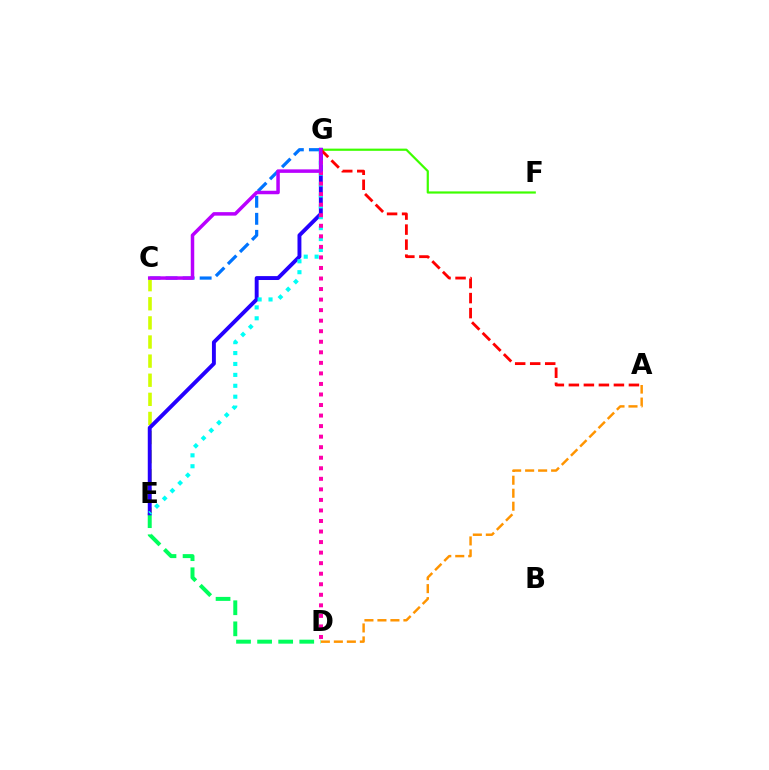{('F', 'G'): [{'color': '#3dff00', 'line_style': 'solid', 'thickness': 1.58}], ('A', 'D'): [{'color': '#ff9400', 'line_style': 'dashed', 'thickness': 1.76}], ('C', 'G'): [{'color': '#0074ff', 'line_style': 'dashed', 'thickness': 2.32}, {'color': '#b900ff', 'line_style': 'solid', 'thickness': 2.52}], ('C', 'E'): [{'color': '#d1ff00', 'line_style': 'dashed', 'thickness': 2.6}], ('D', 'E'): [{'color': '#00ff5c', 'line_style': 'dashed', 'thickness': 2.86}], ('E', 'G'): [{'color': '#2500ff', 'line_style': 'solid', 'thickness': 2.81}, {'color': '#00fff6', 'line_style': 'dotted', 'thickness': 2.96}], ('D', 'G'): [{'color': '#ff00ac', 'line_style': 'dotted', 'thickness': 2.86}], ('A', 'G'): [{'color': '#ff0000', 'line_style': 'dashed', 'thickness': 2.04}]}